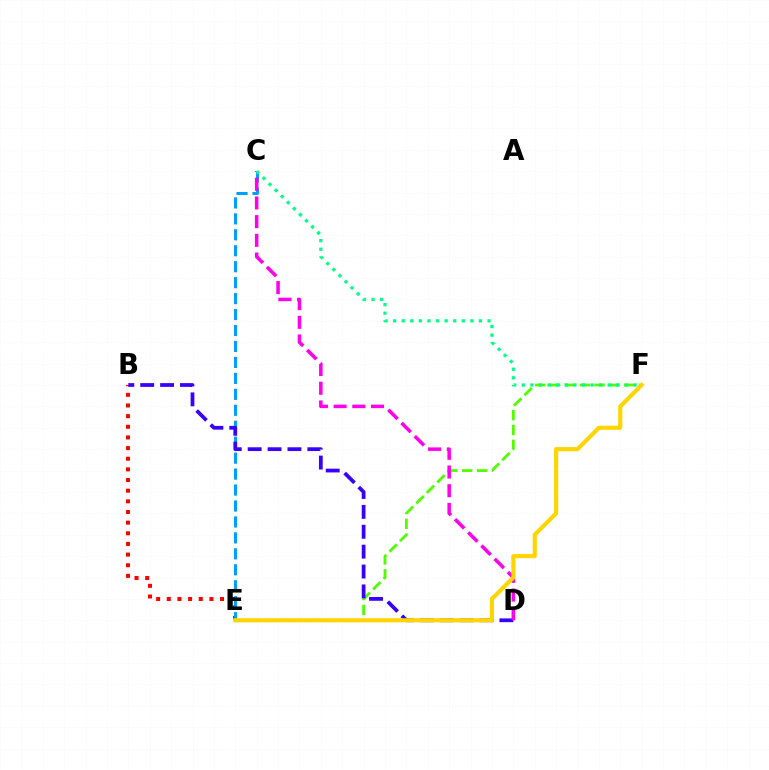{('B', 'E'): [{'color': '#ff0000', 'line_style': 'dotted', 'thickness': 2.89}], ('C', 'E'): [{'color': '#009eff', 'line_style': 'dashed', 'thickness': 2.17}], ('E', 'F'): [{'color': '#4fff00', 'line_style': 'dashed', 'thickness': 2.02}, {'color': '#ffd500', 'line_style': 'solid', 'thickness': 2.98}], ('B', 'D'): [{'color': '#3700ff', 'line_style': 'dashed', 'thickness': 2.7}], ('C', 'D'): [{'color': '#ff00ed', 'line_style': 'dashed', 'thickness': 2.54}], ('C', 'F'): [{'color': '#00ff86', 'line_style': 'dotted', 'thickness': 2.33}]}